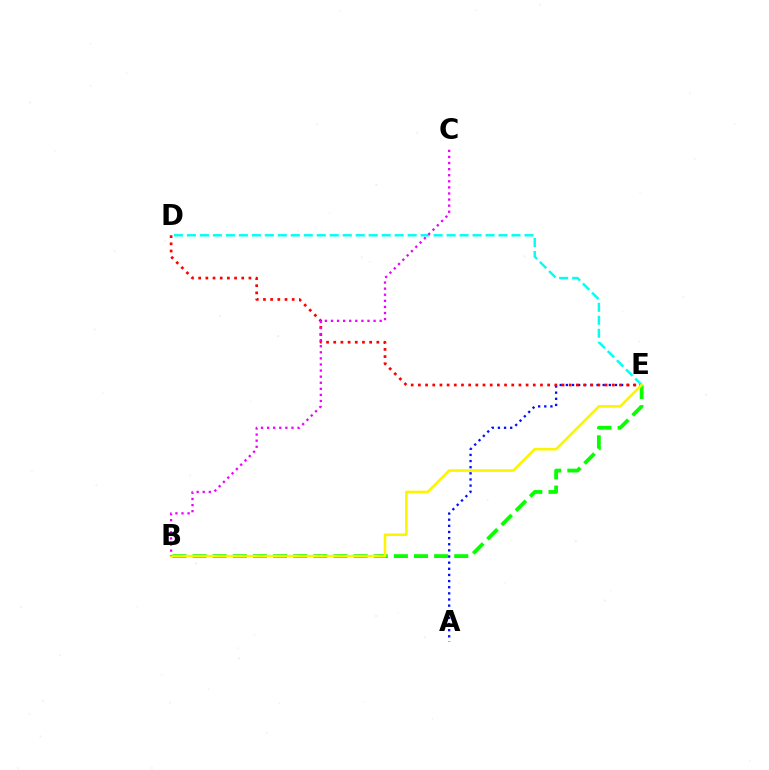{('A', 'E'): [{'color': '#0010ff', 'line_style': 'dotted', 'thickness': 1.67}], ('D', 'E'): [{'color': '#ff0000', 'line_style': 'dotted', 'thickness': 1.95}, {'color': '#00fff6', 'line_style': 'dashed', 'thickness': 1.76}], ('B', 'E'): [{'color': '#08ff00', 'line_style': 'dashed', 'thickness': 2.73}, {'color': '#fcf500', 'line_style': 'solid', 'thickness': 1.86}], ('B', 'C'): [{'color': '#ee00ff', 'line_style': 'dotted', 'thickness': 1.65}]}